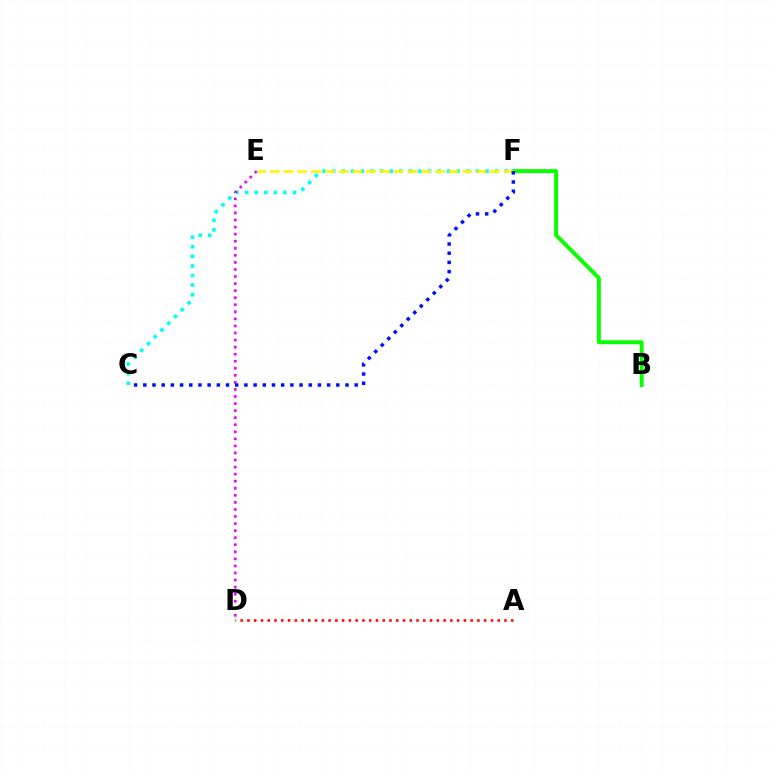{('B', 'F'): [{'color': '#08ff00', 'line_style': 'solid', 'thickness': 2.83}], ('C', 'F'): [{'color': '#00fff6', 'line_style': 'dotted', 'thickness': 2.6}, {'color': '#0010ff', 'line_style': 'dotted', 'thickness': 2.5}], ('E', 'F'): [{'color': '#fcf500', 'line_style': 'dashed', 'thickness': 1.87}], ('D', 'E'): [{'color': '#ee00ff', 'line_style': 'dotted', 'thickness': 1.92}], ('A', 'D'): [{'color': '#ff0000', 'line_style': 'dotted', 'thickness': 1.84}]}